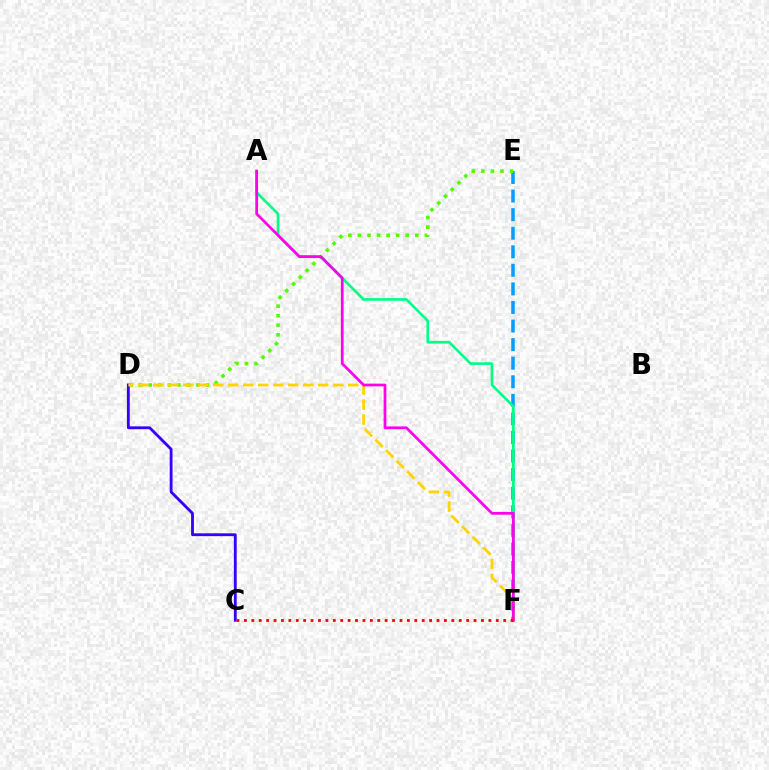{('C', 'D'): [{'color': '#3700ff', 'line_style': 'solid', 'thickness': 2.04}], ('E', 'F'): [{'color': '#009eff', 'line_style': 'dashed', 'thickness': 2.52}], ('A', 'F'): [{'color': '#00ff86', 'line_style': 'solid', 'thickness': 1.91}, {'color': '#ff00ed', 'line_style': 'solid', 'thickness': 1.98}], ('D', 'E'): [{'color': '#4fff00', 'line_style': 'dotted', 'thickness': 2.6}], ('D', 'F'): [{'color': '#ffd500', 'line_style': 'dashed', 'thickness': 2.04}], ('C', 'F'): [{'color': '#ff0000', 'line_style': 'dotted', 'thickness': 2.01}]}